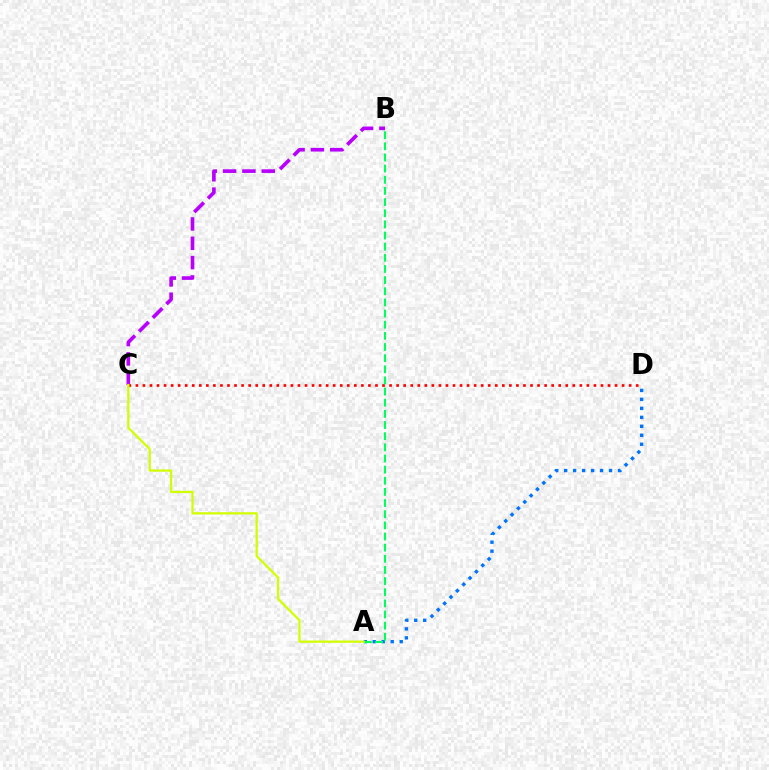{('B', 'C'): [{'color': '#b900ff', 'line_style': 'dashed', 'thickness': 2.63}], ('A', 'D'): [{'color': '#0074ff', 'line_style': 'dotted', 'thickness': 2.44}], ('C', 'D'): [{'color': '#ff0000', 'line_style': 'dotted', 'thickness': 1.91}], ('A', 'B'): [{'color': '#00ff5c', 'line_style': 'dashed', 'thickness': 1.51}], ('A', 'C'): [{'color': '#d1ff00', 'line_style': 'solid', 'thickness': 1.61}]}